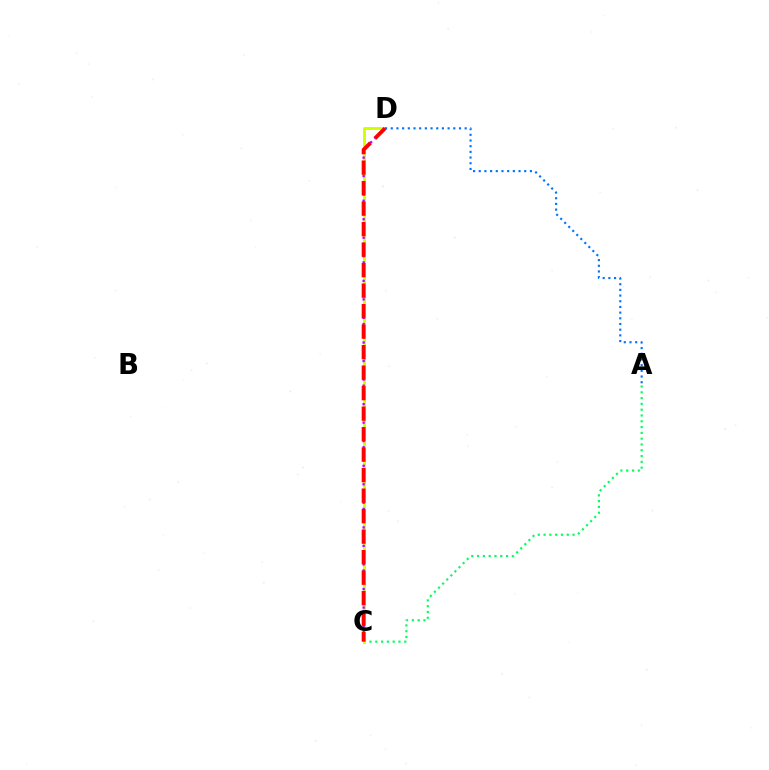{('A', 'C'): [{'color': '#00ff5c', 'line_style': 'dotted', 'thickness': 1.57}], ('C', 'D'): [{'color': '#d1ff00', 'line_style': 'solid', 'thickness': 2.12}, {'color': '#b900ff', 'line_style': 'dotted', 'thickness': 1.67}, {'color': '#ff0000', 'line_style': 'dashed', 'thickness': 2.79}], ('A', 'D'): [{'color': '#0074ff', 'line_style': 'dotted', 'thickness': 1.54}]}